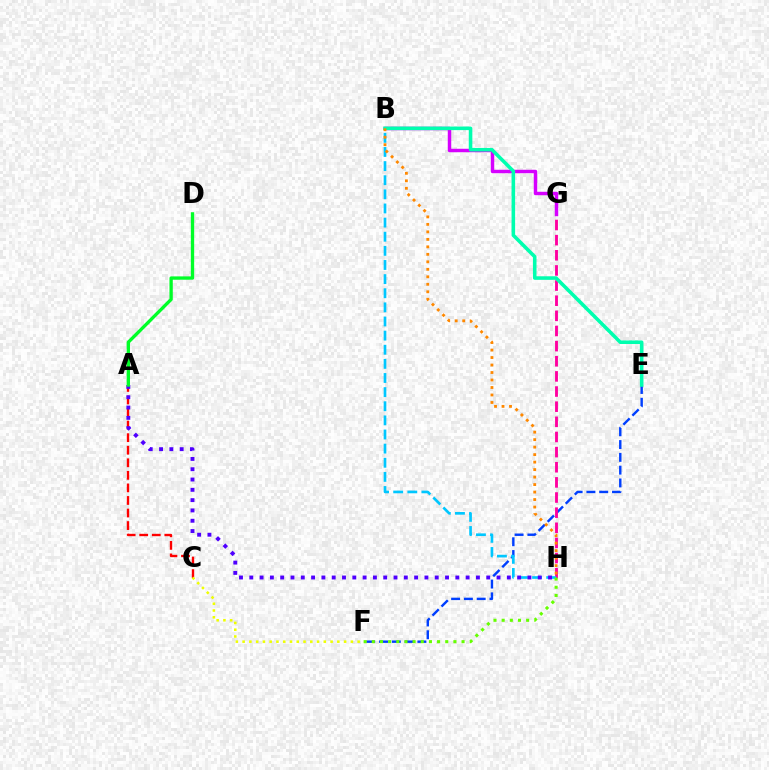{('A', 'C'): [{'color': '#ff0000', 'line_style': 'dashed', 'thickness': 1.71}], ('C', 'F'): [{'color': '#eeff00', 'line_style': 'dotted', 'thickness': 1.84}], ('E', 'F'): [{'color': '#003fff', 'line_style': 'dashed', 'thickness': 1.74}], ('G', 'H'): [{'color': '#ff00a0', 'line_style': 'dashed', 'thickness': 2.06}], ('B', 'G'): [{'color': '#d600ff', 'line_style': 'solid', 'thickness': 2.49}], ('B', 'H'): [{'color': '#00c7ff', 'line_style': 'dashed', 'thickness': 1.92}, {'color': '#ff8800', 'line_style': 'dotted', 'thickness': 2.04}], ('B', 'E'): [{'color': '#00ffaf', 'line_style': 'solid', 'thickness': 2.57}], ('A', 'H'): [{'color': '#4f00ff', 'line_style': 'dotted', 'thickness': 2.8}], ('F', 'H'): [{'color': '#66ff00', 'line_style': 'dotted', 'thickness': 2.22}], ('A', 'D'): [{'color': '#00ff27', 'line_style': 'solid', 'thickness': 2.39}]}